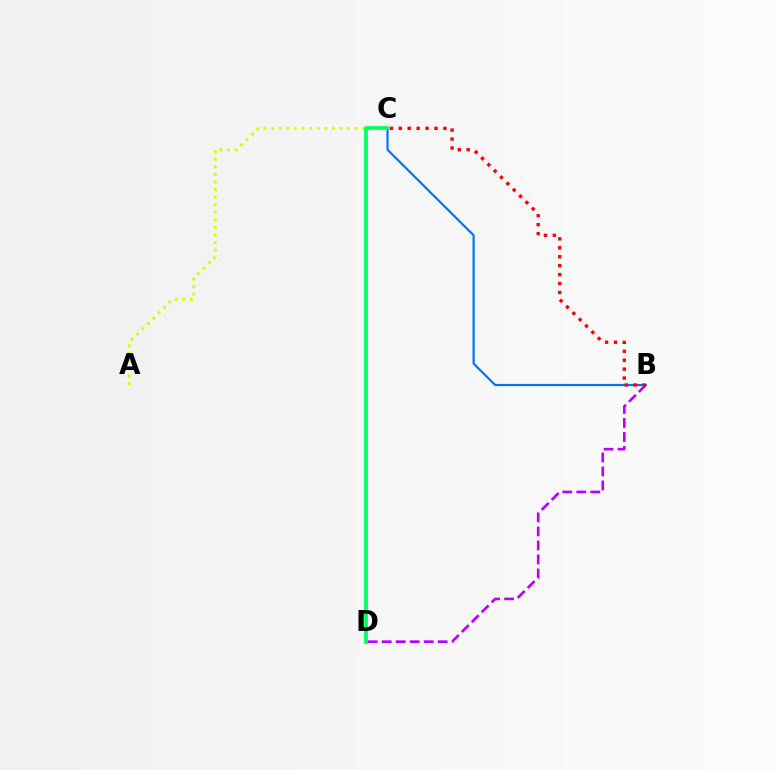{('A', 'C'): [{'color': '#d1ff00', 'line_style': 'dotted', 'thickness': 2.06}], ('B', 'C'): [{'color': '#0074ff', 'line_style': 'solid', 'thickness': 1.58}, {'color': '#ff0000', 'line_style': 'dotted', 'thickness': 2.43}], ('C', 'D'): [{'color': '#00ff5c', 'line_style': 'solid', 'thickness': 2.67}], ('B', 'D'): [{'color': '#b900ff', 'line_style': 'dashed', 'thickness': 1.9}]}